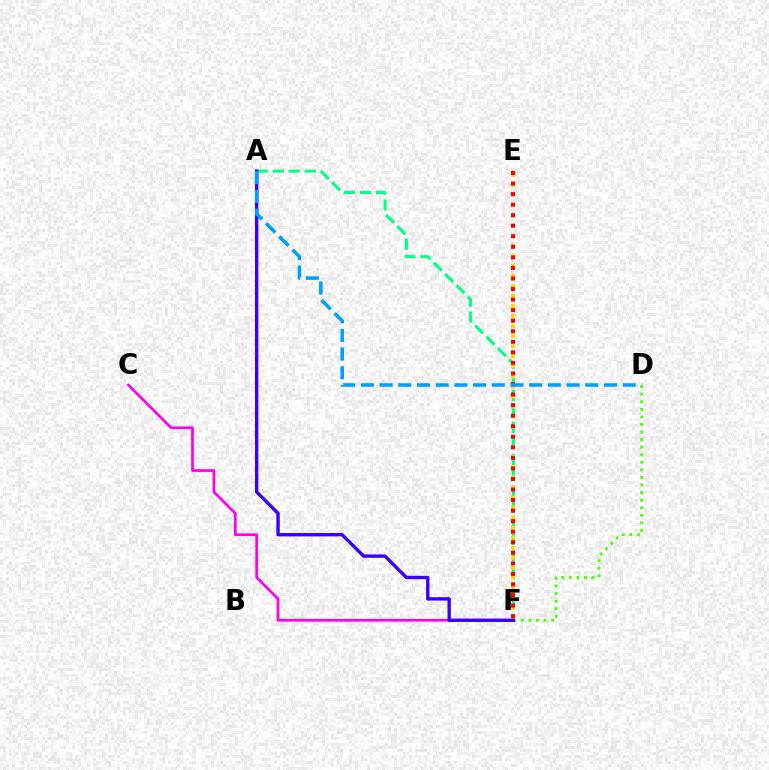{('C', 'F'): [{'color': '#ff00ed', 'line_style': 'solid', 'thickness': 1.93}], ('D', 'F'): [{'color': '#4fff00', 'line_style': 'dotted', 'thickness': 2.06}], ('A', 'F'): [{'color': '#00ff86', 'line_style': 'dashed', 'thickness': 2.17}, {'color': '#3700ff', 'line_style': 'solid', 'thickness': 2.42}], ('E', 'F'): [{'color': '#ffd500', 'line_style': 'dotted', 'thickness': 2.74}, {'color': '#ff0000', 'line_style': 'dotted', 'thickness': 2.87}], ('A', 'D'): [{'color': '#009eff', 'line_style': 'dashed', 'thickness': 2.54}]}